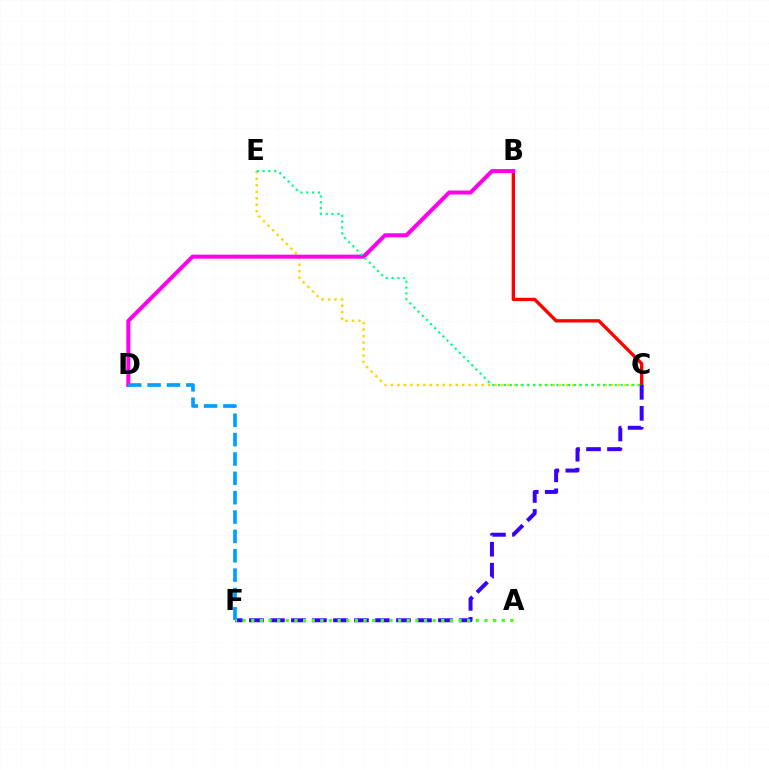{('B', 'C'): [{'color': '#ff0000', 'line_style': 'solid', 'thickness': 2.4}], ('C', 'F'): [{'color': '#3700ff', 'line_style': 'dashed', 'thickness': 2.85}], ('C', 'E'): [{'color': '#ffd500', 'line_style': 'dotted', 'thickness': 1.76}, {'color': '#00ff86', 'line_style': 'dotted', 'thickness': 1.59}], ('B', 'D'): [{'color': '#ff00ed', 'line_style': 'solid', 'thickness': 2.9}], ('D', 'F'): [{'color': '#009eff', 'line_style': 'dashed', 'thickness': 2.63}], ('A', 'F'): [{'color': '#4fff00', 'line_style': 'dotted', 'thickness': 2.35}]}